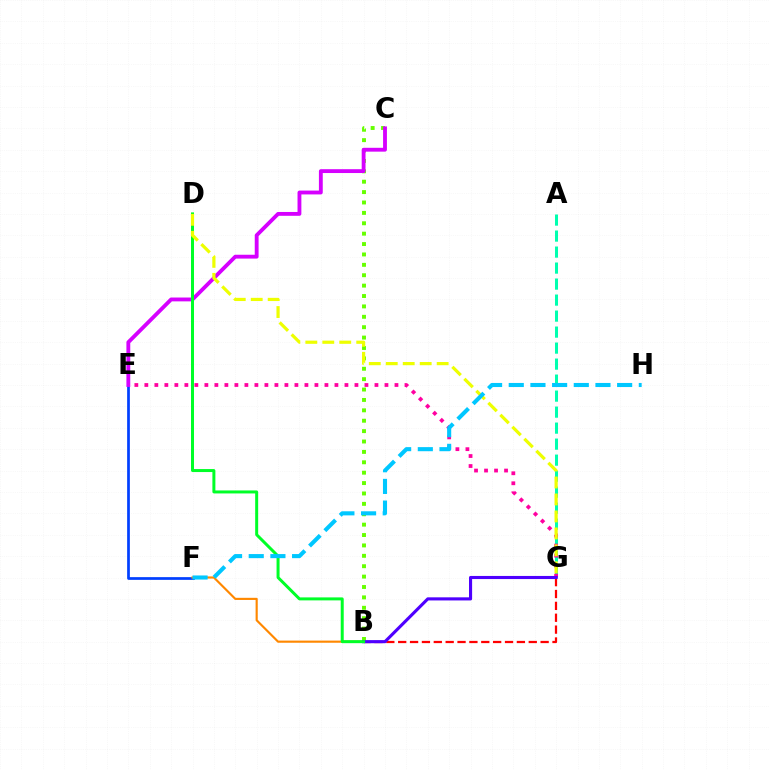{('E', 'F'): [{'color': '#003fff', 'line_style': 'solid', 'thickness': 1.96}], ('A', 'G'): [{'color': '#00ffaf', 'line_style': 'dashed', 'thickness': 2.17}], ('E', 'G'): [{'color': '#ff00a0', 'line_style': 'dotted', 'thickness': 2.72}], ('B', 'C'): [{'color': '#66ff00', 'line_style': 'dotted', 'thickness': 2.82}], ('C', 'E'): [{'color': '#d600ff', 'line_style': 'solid', 'thickness': 2.77}], ('B', 'G'): [{'color': '#ff0000', 'line_style': 'dashed', 'thickness': 1.61}, {'color': '#4f00ff', 'line_style': 'solid', 'thickness': 2.24}], ('B', 'F'): [{'color': '#ff8800', 'line_style': 'solid', 'thickness': 1.55}], ('B', 'D'): [{'color': '#00ff27', 'line_style': 'solid', 'thickness': 2.15}], ('D', 'G'): [{'color': '#eeff00', 'line_style': 'dashed', 'thickness': 2.31}], ('F', 'H'): [{'color': '#00c7ff', 'line_style': 'dashed', 'thickness': 2.94}]}